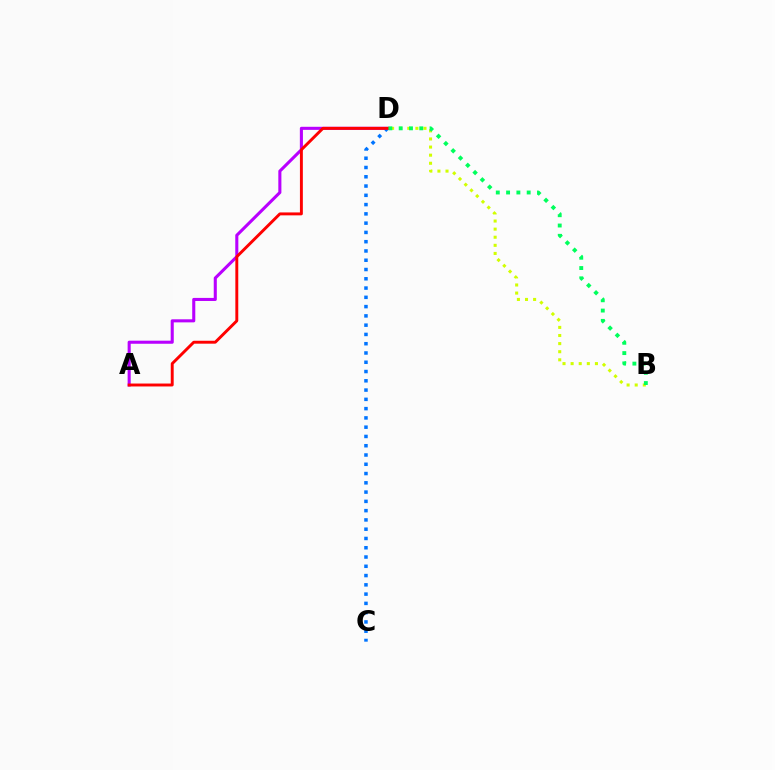{('C', 'D'): [{'color': '#0074ff', 'line_style': 'dotted', 'thickness': 2.52}], ('B', 'D'): [{'color': '#d1ff00', 'line_style': 'dotted', 'thickness': 2.2}, {'color': '#00ff5c', 'line_style': 'dotted', 'thickness': 2.8}], ('A', 'D'): [{'color': '#b900ff', 'line_style': 'solid', 'thickness': 2.21}, {'color': '#ff0000', 'line_style': 'solid', 'thickness': 2.1}]}